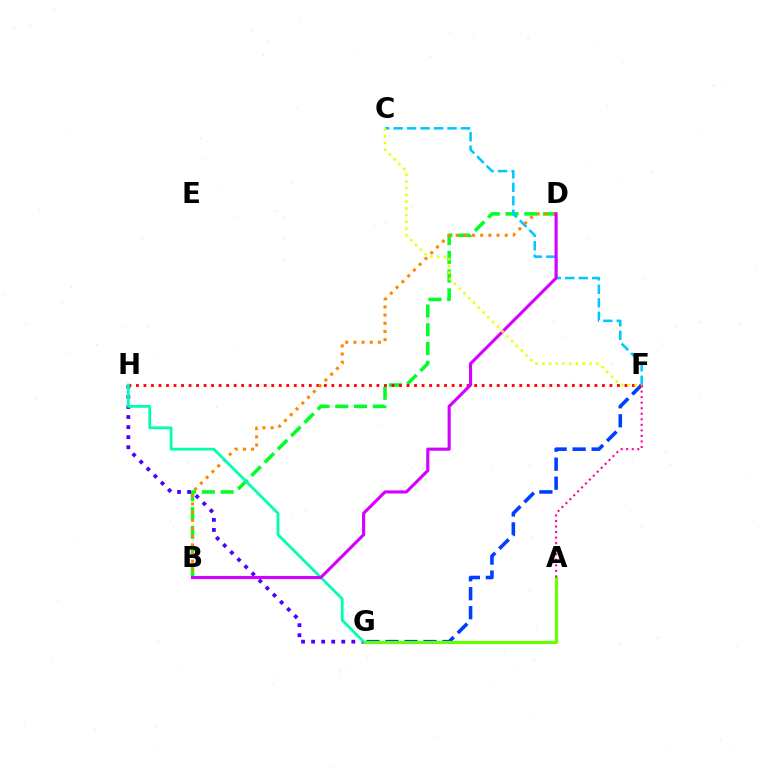{('F', 'G'): [{'color': '#003fff', 'line_style': 'dashed', 'thickness': 2.58}], ('A', 'G'): [{'color': '#66ff00', 'line_style': 'solid', 'thickness': 2.3}], ('B', 'D'): [{'color': '#00ff27', 'line_style': 'dashed', 'thickness': 2.55}, {'color': '#ff8800', 'line_style': 'dotted', 'thickness': 2.22}, {'color': '#d600ff', 'line_style': 'solid', 'thickness': 2.24}], ('G', 'H'): [{'color': '#4f00ff', 'line_style': 'dotted', 'thickness': 2.73}, {'color': '#00ffaf', 'line_style': 'solid', 'thickness': 2.0}], ('F', 'H'): [{'color': '#ff0000', 'line_style': 'dotted', 'thickness': 2.04}], ('C', 'F'): [{'color': '#00c7ff', 'line_style': 'dashed', 'thickness': 1.83}, {'color': '#eeff00', 'line_style': 'dotted', 'thickness': 1.83}], ('A', 'F'): [{'color': '#ff00a0', 'line_style': 'dotted', 'thickness': 1.51}]}